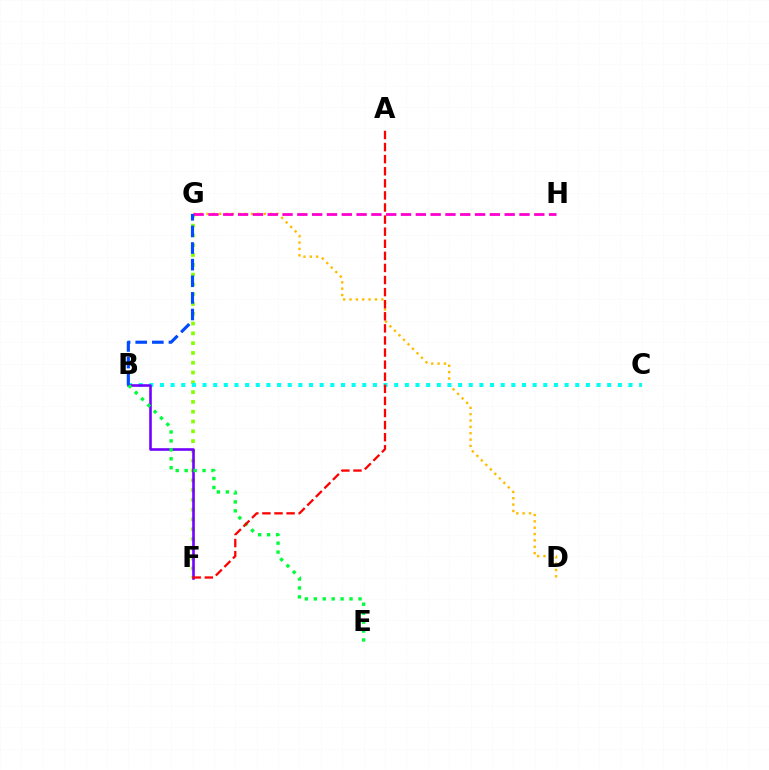{('D', 'G'): [{'color': '#ffbd00', 'line_style': 'dotted', 'thickness': 1.73}], ('F', 'G'): [{'color': '#84ff00', 'line_style': 'dotted', 'thickness': 2.66}], ('G', 'H'): [{'color': '#ff00cf', 'line_style': 'dashed', 'thickness': 2.01}], ('B', 'C'): [{'color': '#00fff6', 'line_style': 'dotted', 'thickness': 2.89}], ('B', 'F'): [{'color': '#7200ff', 'line_style': 'solid', 'thickness': 1.86}], ('B', 'E'): [{'color': '#00ff39', 'line_style': 'dotted', 'thickness': 2.43}], ('B', 'G'): [{'color': '#004bff', 'line_style': 'dashed', 'thickness': 2.26}], ('A', 'F'): [{'color': '#ff0000', 'line_style': 'dashed', 'thickness': 1.64}]}